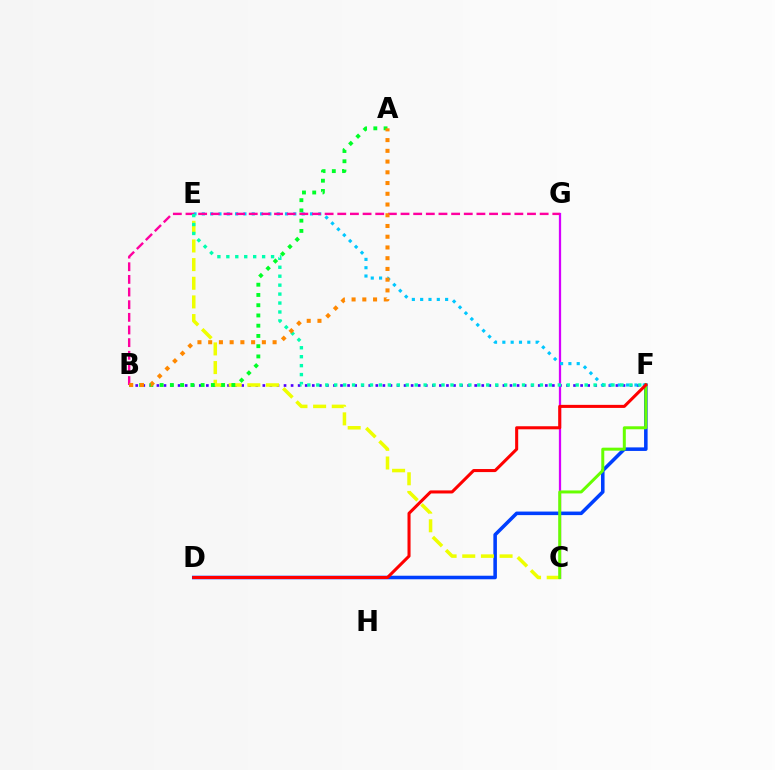{('C', 'G'): [{'color': '#d600ff', 'line_style': 'solid', 'thickness': 1.63}], ('D', 'F'): [{'color': '#003fff', 'line_style': 'solid', 'thickness': 2.56}, {'color': '#ff0000', 'line_style': 'solid', 'thickness': 2.2}], ('B', 'F'): [{'color': '#4f00ff', 'line_style': 'dotted', 'thickness': 1.92}], ('C', 'E'): [{'color': '#eeff00', 'line_style': 'dashed', 'thickness': 2.53}], ('A', 'B'): [{'color': '#00ff27', 'line_style': 'dotted', 'thickness': 2.78}, {'color': '#ff8800', 'line_style': 'dotted', 'thickness': 2.92}], ('E', 'F'): [{'color': '#00c7ff', 'line_style': 'dotted', 'thickness': 2.26}, {'color': '#00ffaf', 'line_style': 'dotted', 'thickness': 2.43}], ('C', 'F'): [{'color': '#66ff00', 'line_style': 'solid', 'thickness': 2.15}], ('B', 'G'): [{'color': '#ff00a0', 'line_style': 'dashed', 'thickness': 1.72}]}